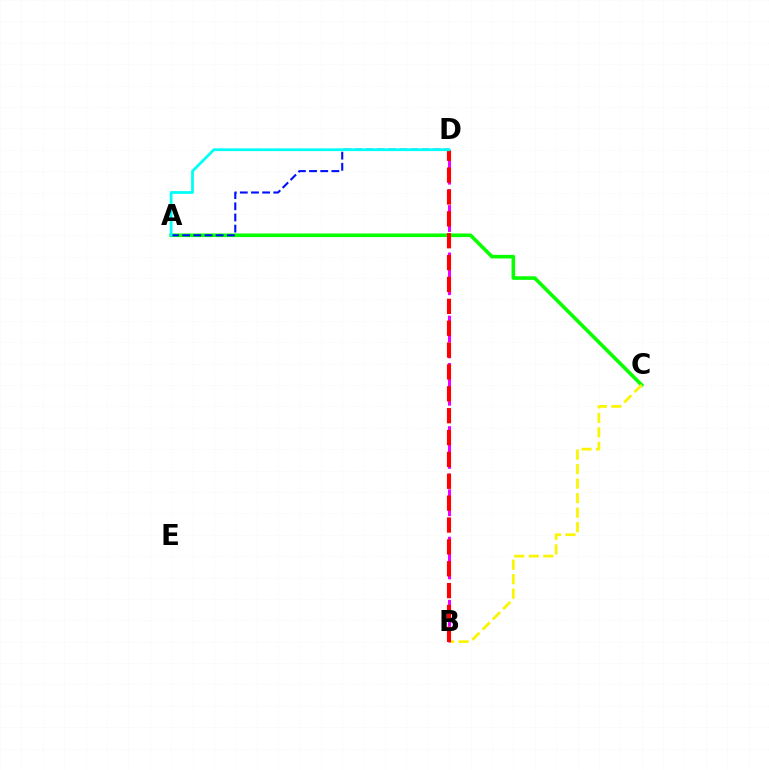{('A', 'C'): [{'color': '#08ff00', 'line_style': 'solid', 'thickness': 2.6}], ('B', 'C'): [{'color': '#fcf500', 'line_style': 'dashed', 'thickness': 1.97}], ('A', 'D'): [{'color': '#0010ff', 'line_style': 'dashed', 'thickness': 1.52}, {'color': '#00fff6', 'line_style': 'solid', 'thickness': 2.01}], ('B', 'D'): [{'color': '#ee00ff', 'line_style': 'dashed', 'thickness': 2.15}, {'color': '#ff0000', 'line_style': 'dashed', 'thickness': 2.97}]}